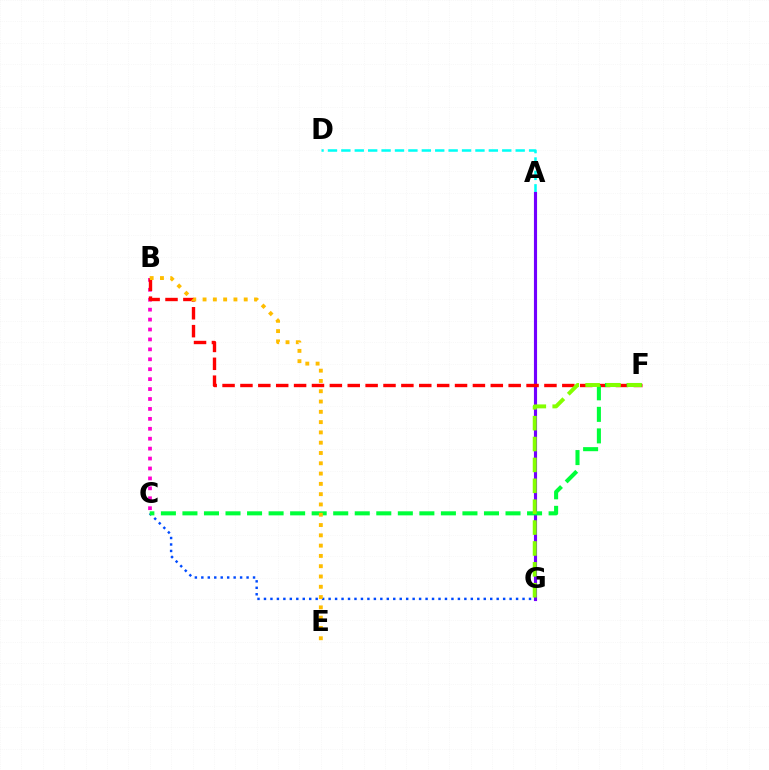{('A', 'D'): [{'color': '#00fff6', 'line_style': 'dashed', 'thickness': 1.82}], ('B', 'C'): [{'color': '#ff00cf', 'line_style': 'dotted', 'thickness': 2.7}], ('A', 'G'): [{'color': '#7200ff', 'line_style': 'solid', 'thickness': 2.26}], ('B', 'F'): [{'color': '#ff0000', 'line_style': 'dashed', 'thickness': 2.43}], ('C', 'G'): [{'color': '#004bff', 'line_style': 'dotted', 'thickness': 1.76}], ('C', 'F'): [{'color': '#00ff39', 'line_style': 'dashed', 'thickness': 2.93}], ('B', 'E'): [{'color': '#ffbd00', 'line_style': 'dotted', 'thickness': 2.8}], ('F', 'G'): [{'color': '#84ff00', 'line_style': 'dashed', 'thickness': 2.84}]}